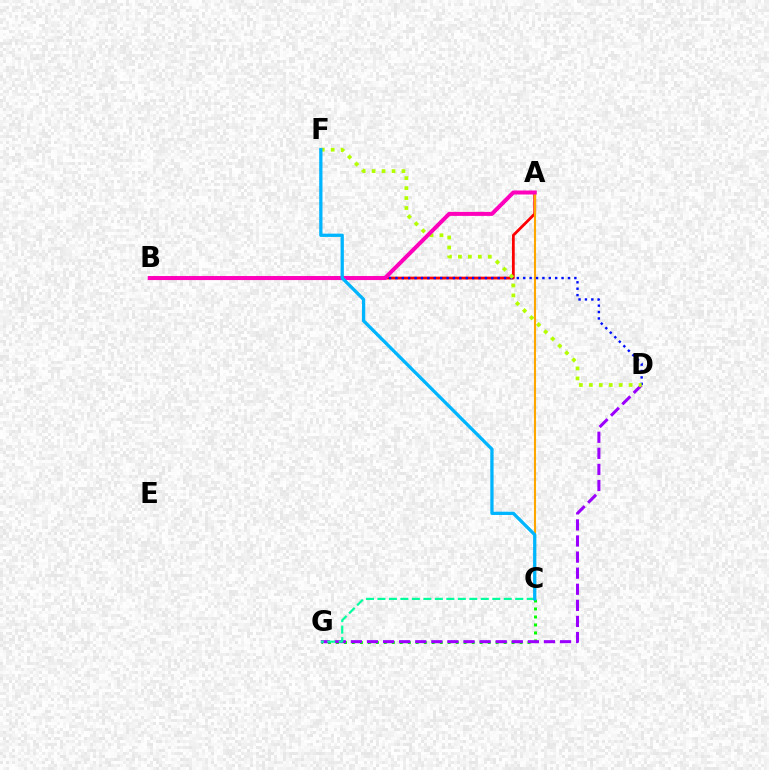{('A', 'B'): [{'color': '#ff0000', 'line_style': 'solid', 'thickness': 2.01}, {'color': '#ff00bd', 'line_style': 'solid', 'thickness': 2.89}], ('A', 'C'): [{'color': '#ffa500', 'line_style': 'solid', 'thickness': 1.51}], ('C', 'G'): [{'color': '#08ff00', 'line_style': 'dotted', 'thickness': 2.17}, {'color': '#00ff9d', 'line_style': 'dashed', 'thickness': 1.56}], ('B', 'D'): [{'color': '#0010ff', 'line_style': 'dotted', 'thickness': 1.74}], ('D', 'G'): [{'color': '#9b00ff', 'line_style': 'dashed', 'thickness': 2.19}], ('D', 'F'): [{'color': '#b3ff00', 'line_style': 'dotted', 'thickness': 2.71}], ('C', 'F'): [{'color': '#00b5ff', 'line_style': 'solid', 'thickness': 2.36}]}